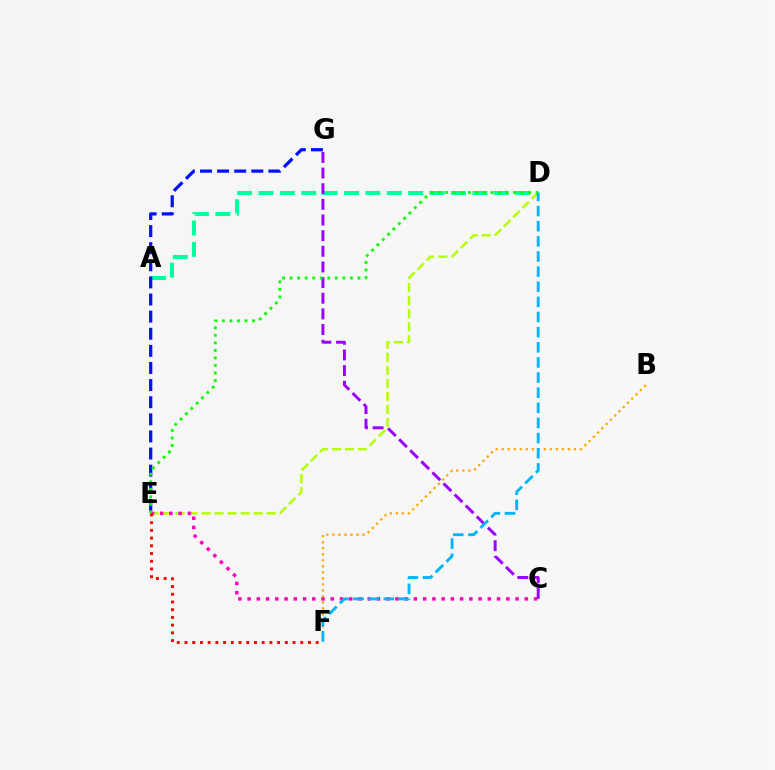{('D', 'E'): [{'color': '#b3ff00', 'line_style': 'dashed', 'thickness': 1.77}, {'color': '#08ff00', 'line_style': 'dotted', 'thickness': 2.05}], ('A', 'D'): [{'color': '#00ff9d', 'line_style': 'dashed', 'thickness': 2.91}], ('C', 'E'): [{'color': '#ff00bd', 'line_style': 'dotted', 'thickness': 2.51}], ('B', 'F'): [{'color': '#ffa500', 'line_style': 'dotted', 'thickness': 1.63}], ('C', 'G'): [{'color': '#9b00ff', 'line_style': 'dashed', 'thickness': 2.13}], ('D', 'F'): [{'color': '#00b5ff', 'line_style': 'dashed', 'thickness': 2.06}], ('E', 'G'): [{'color': '#0010ff', 'line_style': 'dashed', 'thickness': 2.32}], ('E', 'F'): [{'color': '#ff0000', 'line_style': 'dotted', 'thickness': 2.1}]}